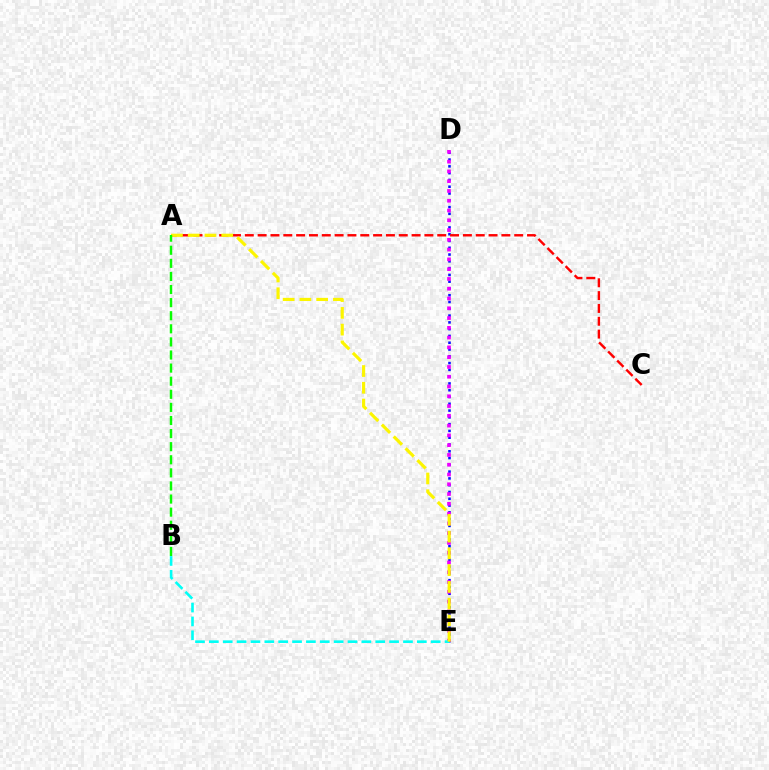{('D', 'E'): [{'color': '#0010ff', 'line_style': 'dotted', 'thickness': 1.84}, {'color': '#ee00ff', 'line_style': 'dotted', 'thickness': 2.66}], ('A', 'C'): [{'color': '#ff0000', 'line_style': 'dashed', 'thickness': 1.74}], ('B', 'E'): [{'color': '#00fff6', 'line_style': 'dashed', 'thickness': 1.88}], ('A', 'E'): [{'color': '#fcf500', 'line_style': 'dashed', 'thickness': 2.28}], ('A', 'B'): [{'color': '#08ff00', 'line_style': 'dashed', 'thickness': 1.78}]}